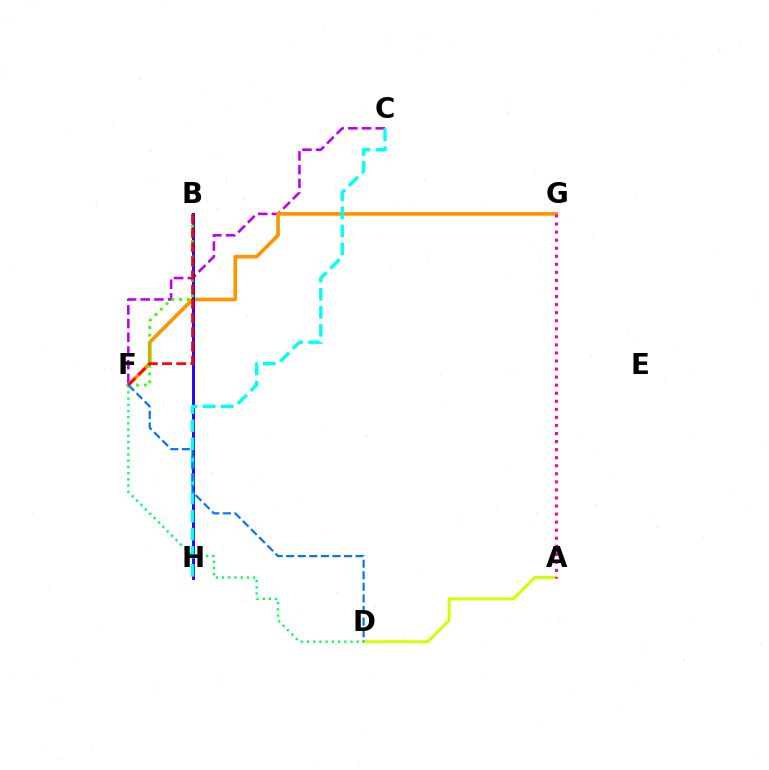{('A', 'D'): [{'color': '#d1ff00', 'line_style': 'solid', 'thickness': 2.15}], ('C', 'F'): [{'color': '#b900ff', 'line_style': 'dashed', 'thickness': 1.86}], ('F', 'G'): [{'color': '#ff9400', 'line_style': 'solid', 'thickness': 2.62}], ('A', 'G'): [{'color': '#ff00ac', 'line_style': 'dotted', 'thickness': 2.19}], ('B', 'H'): [{'color': '#2500ff', 'line_style': 'solid', 'thickness': 2.09}], ('C', 'H'): [{'color': '#00fff6', 'line_style': 'dashed', 'thickness': 2.45}], ('B', 'F'): [{'color': '#3dff00', 'line_style': 'dotted', 'thickness': 2.1}, {'color': '#ff0000', 'line_style': 'dashed', 'thickness': 1.93}], ('D', 'F'): [{'color': '#00ff5c', 'line_style': 'dotted', 'thickness': 1.69}, {'color': '#0074ff', 'line_style': 'dashed', 'thickness': 1.57}]}